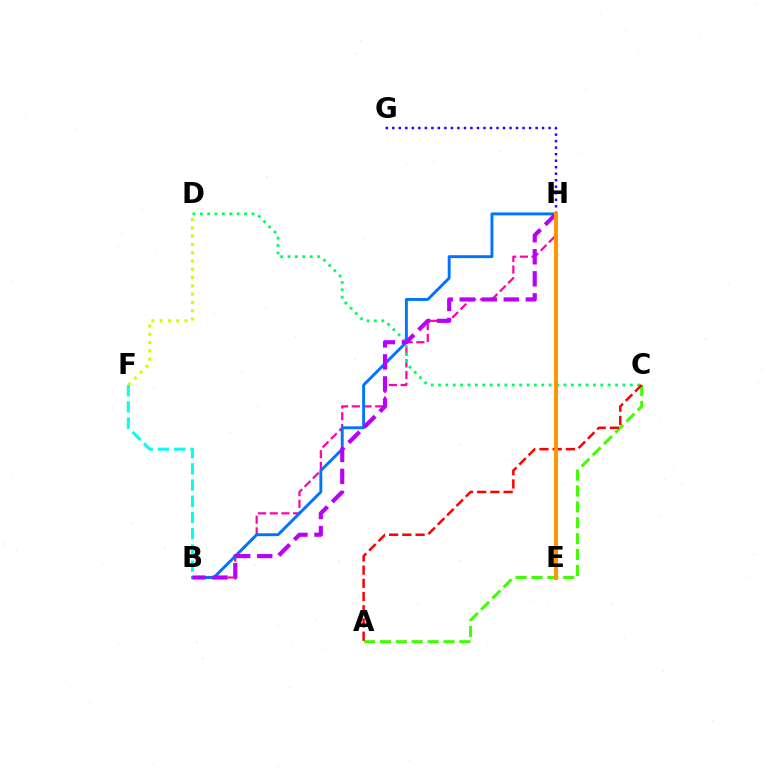{('A', 'C'): [{'color': '#3dff00', 'line_style': 'dashed', 'thickness': 2.16}, {'color': '#ff0000', 'line_style': 'dashed', 'thickness': 1.8}], ('B', 'H'): [{'color': '#ff00ac', 'line_style': 'dashed', 'thickness': 1.59}, {'color': '#0074ff', 'line_style': 'solid', 'thickness': 2.09}, {'color': '#b900ff', 'line_style': 'dashed', 'thickness': 2.99}], ('D', 'F'): [{'color': '#d1ff00', 'line_style': 'dotted', 'thickness': 2.25}], ('C', 'D'): [{'color': '#00ff5c', 'line_style': 'dotted', 'thickness': 2.0}], ('B', 'F'): [{'color': '#00fff6', 'line_style': 'dashed', 'thickness': 2.2}], ('G', 'H'): [{'color': '#2500ff', 'line_style': 'dotted', 'thickness': 1.77}], ('E', 'H'): [{'color': '#ff9400', 'line_style': 'solid', 'thickness': 2.85}]}